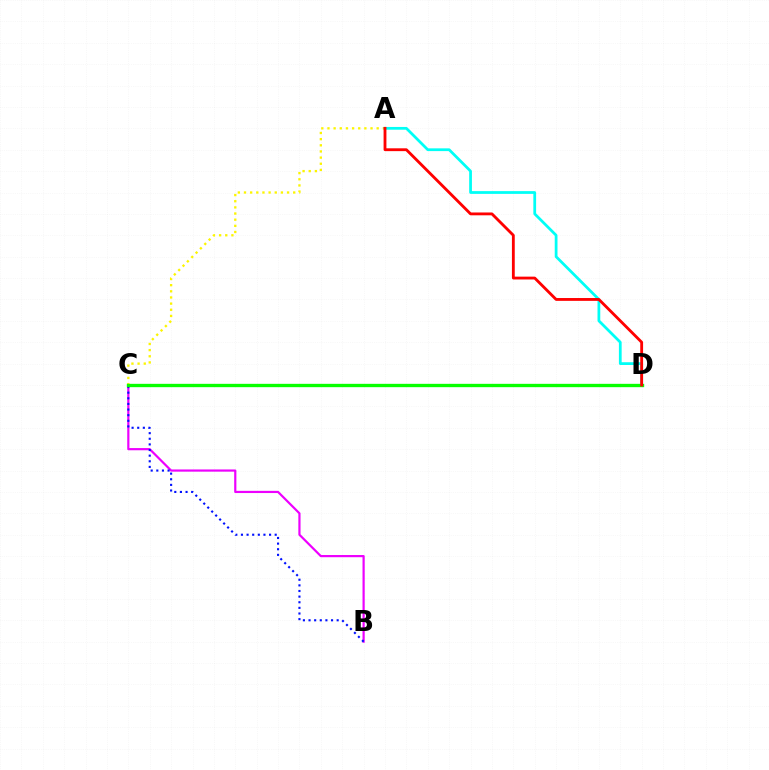{('B', 'C'): [{'color': '#ee00ff', 'line_style': 'solid', 'thickness': 1.58}, {'color': '#0010ff', 'line_style': 'dotted', 'thickness': 1.53}], ('A', 'C'): [{'color': '#fcf500', 'line_style': 'dotted', 'thickness': 1.67}], ('A', 'D'): [{'color': '#00fff6', 'line_style': 'solid', 'thickness': 1.99}, {'color': '#ff0000', 'line_style': 'solid', 'thickness': 2.04}], ('C', 'D'): [{'color': '#08ff00', 'line_style': 'solid', 'thickness': 2.41}]}